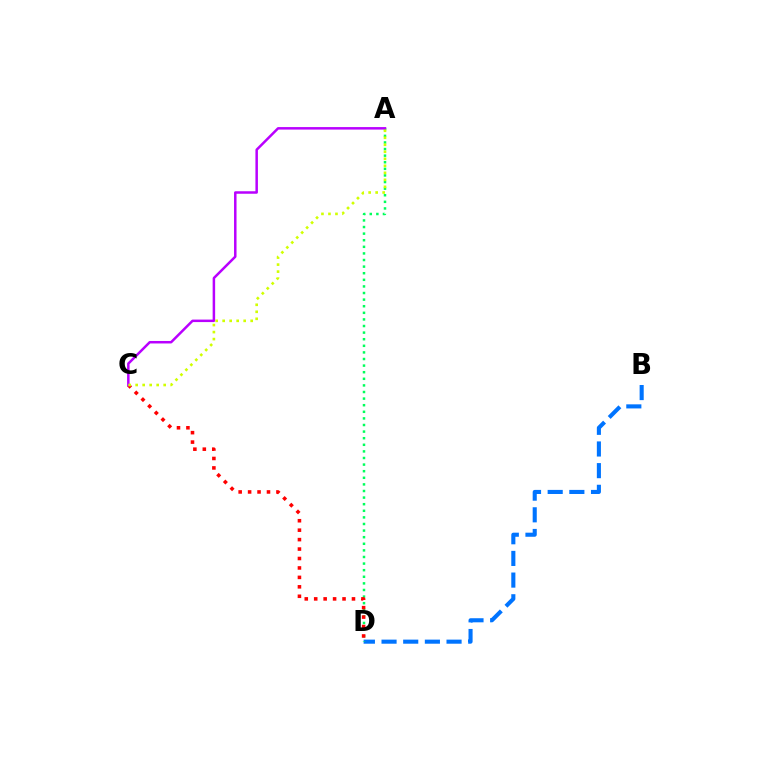{('B', 'D'): [{'color': '#0074ff', 'line_style': 'dashed', 'thickness': 2.94}], ('A', 'D'): [{'color': '#00ff5c', 'line_style': 'dotted', 'thickness': 1.79}], ('C', 'D'): [{'color': '#ff0000', 'line_style': 'dotted', 'thickness': 2.57}], ('A', 'C'): [{'color': '#b900ff', 'line_style': 'solid', 'thickness': 1.8}, {'color': '#d1ff00', 'line_style': 'dotted', 'thickness': 1.9}]}